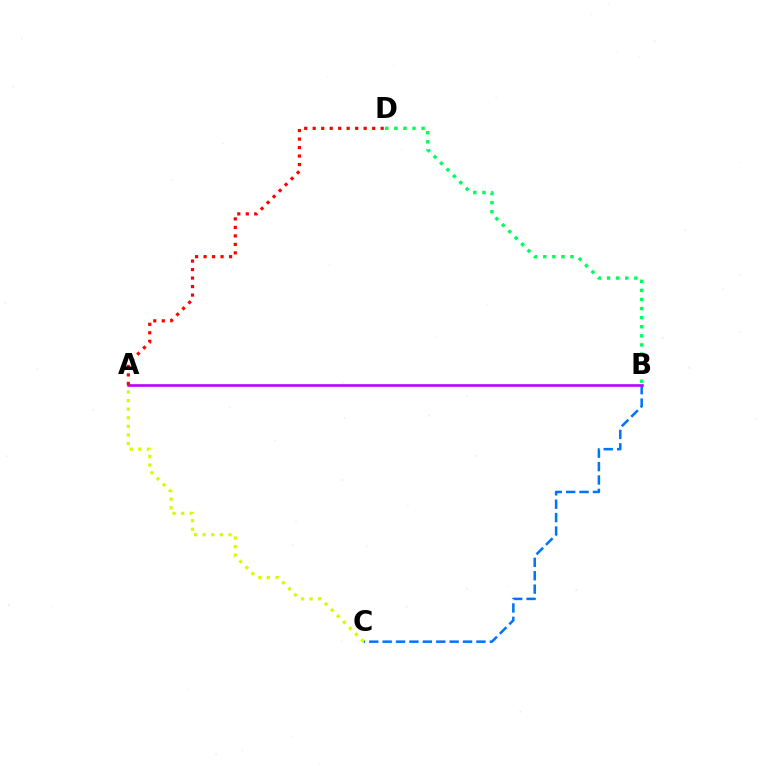{('B', 'D'): [{'color': '#00ff5c', 'line_style': 'dotted', 'thickness': 2.47}], ('B', 'C'): [{'color': '#0074ff', 'line_style': 'dashed', 'thickness': 1.82}], ('A', 'B'): [{'color': '#b900ff', 'line_style': 'solid', 'thickness': 1.89}], ('A', 'D'): [{'color': '#ff0000', 'line_style': 'dotted', 'thickness': 2.31}], ('A', 'C'): [{'color': '#d1ff00', 'line_style': 'dotted', 'thickness': 2.33}]}